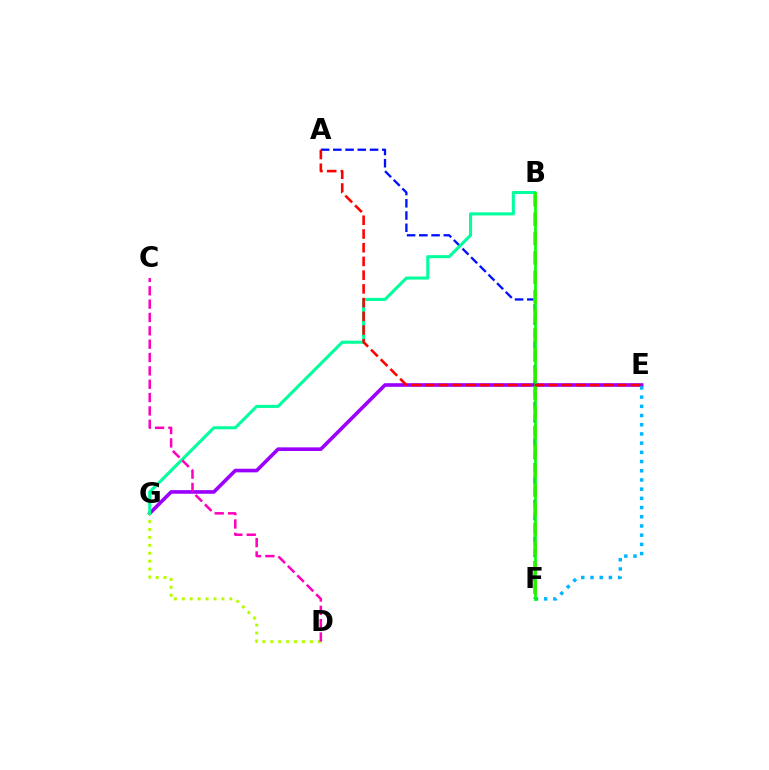{('E', 'G'): [{'color': '#9b00ff', 'line_style': 'solid', 'thickness': 2.6}], ('E', 'F'): [{'color': '#00b5ff', 'line_style': 'dotted', 'thickness': 2.5}], ('A', 'F'): [{'color': '#0010ff', 'line_style': 'dashed', 'thickness': 1.66}], ('D', 'G'): [{'color': '#b3ff00', 'line_style': 'dotted', 'thickness': 2.15}], ('B', 'F'): [{'color': '#ffa500', 'line_style': 'dashed', 'thickness': 2.63}, {'color': '#08ff00', 'line_style': 'solid', 'thickness': 1.94}], ('B', 'G'): [{'color': '#00ff9d', 'line_style': 'solid', 'thickness': 2.2}], ('A', 'E'): [{'color': '#ff0000', 'line_style': 'dashed', 'thickness': 1.86}], ('C', 'D'): [{'color': '#ff00bd', 'line_style': 'dashed', 'thickness': 1.81}]}